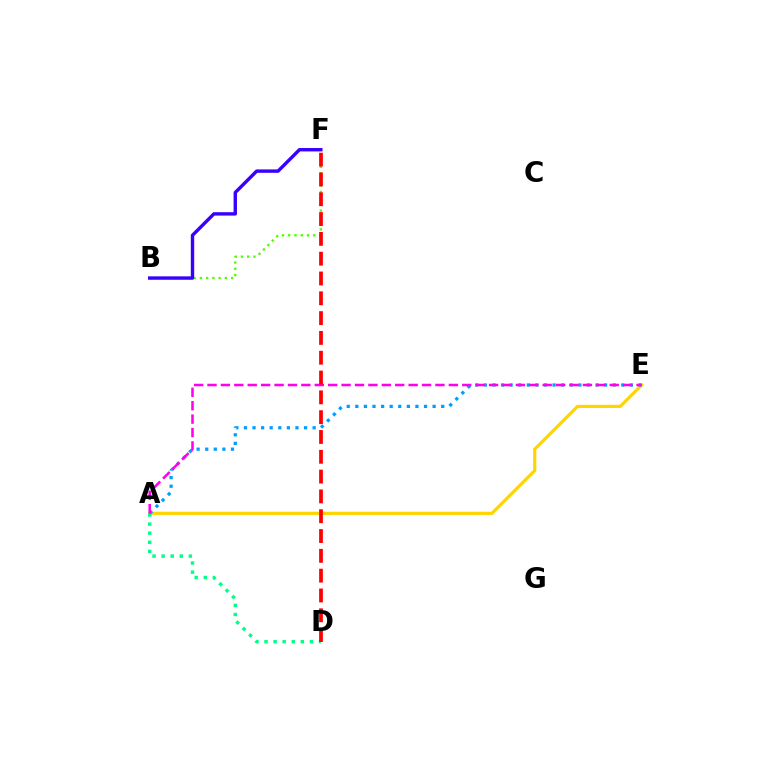{('A', 'E'): [{'color': '#ffd500', 'line_style': 'solid', 'thickness': 2.31}, {'color': '#009eff', 'line_style': 'dotted', 'thickness': 2.33}, {'color': '#ff00ed', 'line_style': 'dashed', 'thickness': 1.82}], ('B', 'F'): [{'color': '#4fff00', 'line_style': 'dotted', 'thickness': 1.7}, {'color': '#3700ff', 'line_style': 'solid', 'thickness': 2.45}], ('A', 'D'): [{'color': '#00ff86', 'line_style': 'dotted', 'thickness': 2.47}], ('D', 'F'): [{'color': '#ff0000', 'line_style': 'dashed', 'thickness': 2.69}]}